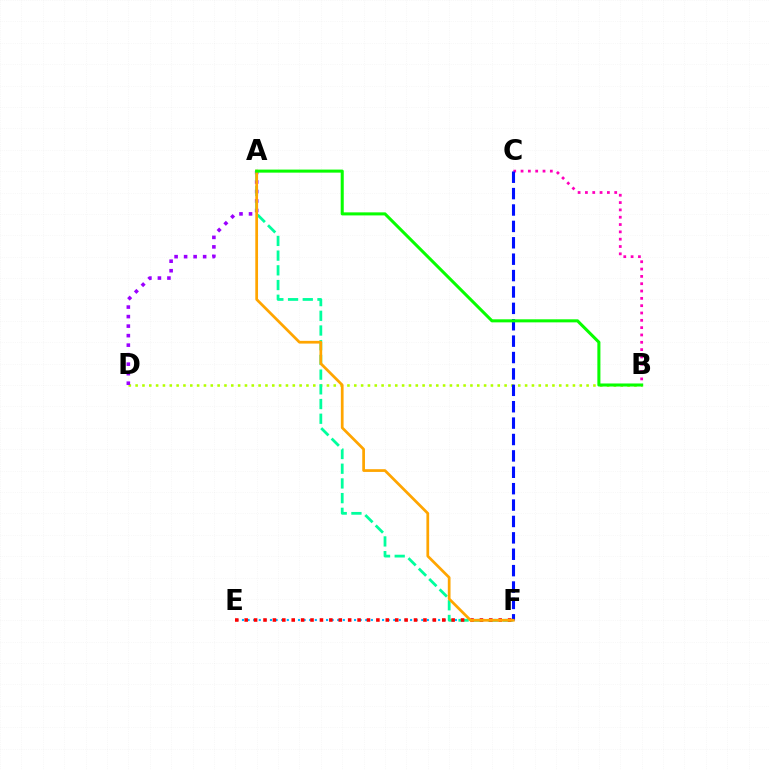{('B', 'C'): [{'color': '#ff00bd', 'line_style': 'dotted', 'thickness': 1.99}], ('E', 'F'): [{'color': '#00b5ff', 'line_style': 'dotted', 'thickness': 1.52}, {'color': '#ff0000', 'line_style': 'dotted', 'thickness': 2.56}], ('B', 'D'): [{'color': '#b3ff00', 'line_style': 'dotted', 'thickness': 1.86}], ('C', 'F'): [{'color': '#0010ff', 'line_style': 'dashed', 'thickness': 2.23}], ('A', 'D'): [{'color': '#9b00ff', 'line_style': 'dotted', 'thickness': 2.59}], ('A', 'F'): [{'color': '#00ff9d', 'line_style': 'dashed', 'thickness': 2.0}, {'color': '#ffa500', 'line_style': 'solid', 'thickness': 1.97}], ('A', 'B'): [{'color': '#08ff00', 'line_style': 'solid', 'thickness': 2.2}]}